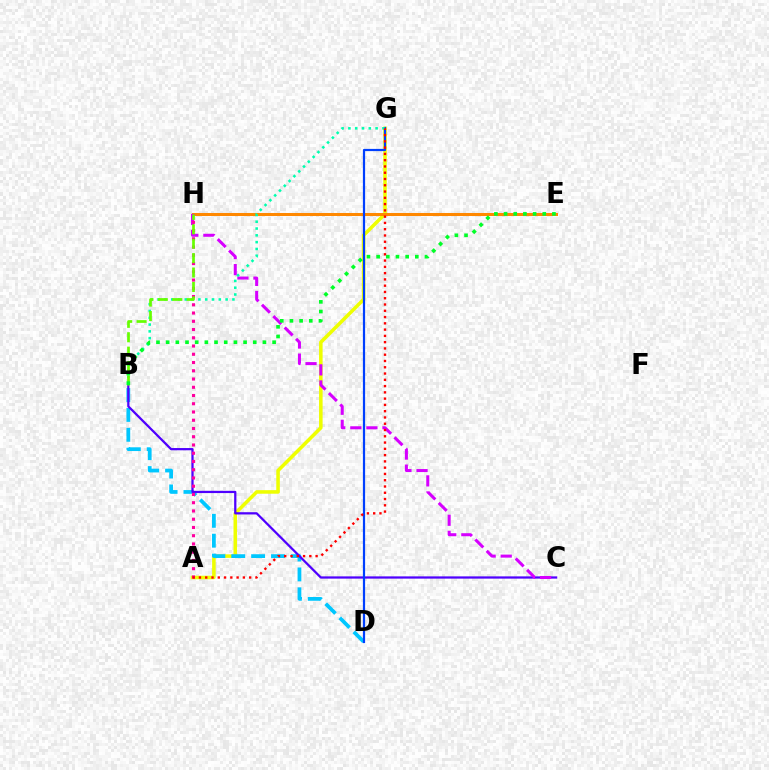{('A', 'G'): [{'color': '#eeff00', 'line_style': 'solid', 'thickness': 2.55}, {'color': '#ff0000', 'line_style': 'dotted', 'thickness': 1.7}], ('B', 'D'): [{'color': '#00c7ff', 'line_style': 'dashed', 'thickness': 2.7}], ('E', 'H'): [{'color': '#ff8800', 'line_style': 'solid', 'thickness': 2.18}], ('B', 'C'): [{'color': '#4f00ff', 'line_style': 'solid', 'thickness': 1.62}], ('D', 'G'): [{'color': '#003fff', 'line_style': 'solid', 'thickness': 1.59}], ('C', 'H'): [{'color': '#d600ff', 'line_style': 'dashed', 'thickness': 2.18}], ('A', 'H'): [{'color': '#ff00a0', 'line_style': 'dotted', 'thickness': 2.24}], ('B', 'G'): [{'color': '#00ffaf', 'line_style': 'dotted', 'thickness': 1.85}], ('B', 'H'): [{'color': '#66ff00', 'line_style': 'dashed', 'thickness': 1.96}], ('B', 'E'): [{'color': '#00ff27', 'line_style': 'dotted', 'thickness': 2.63}]}